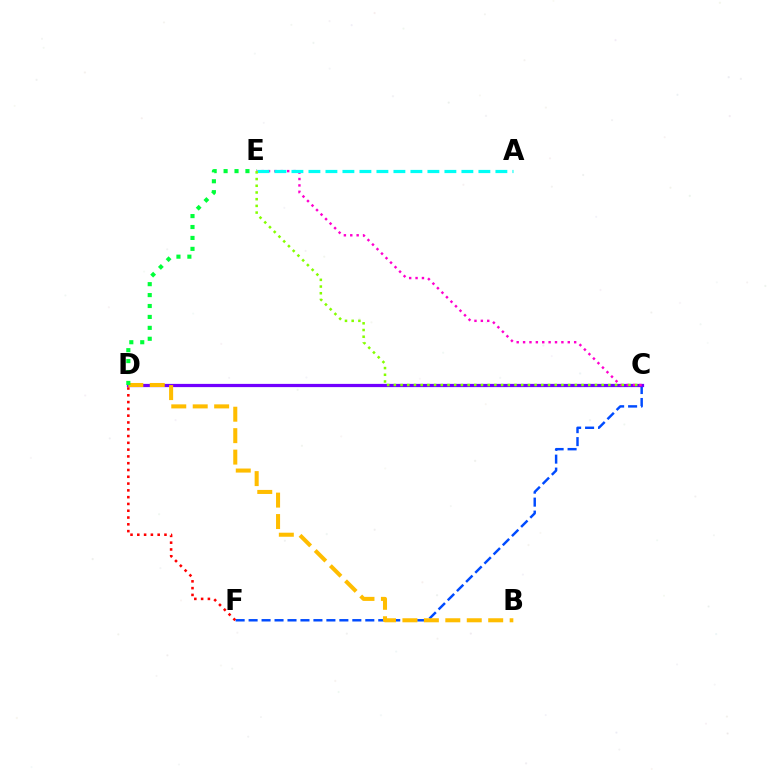{('C', 'F'): [{'color': '#004bff', 'line_style': 'dashed', 'thickness': 1.76}], ('C', 'D'): [{'color': '#7200ff', 'line_style': 'solid', 'thickness': 2.32}], ('B', 'D'): [{'color': '#ffbd00', 'line_style': 'dashed', 'thickness': 2.91}], ('D', 'F'): [{'color': '#ff0000', 'line_style': 'dotted', 'thickness': 1.85}], ('D', 'E'): [{'color': '#00ff39', 'line_style': 'dotted', 'thickness': 2.97}], ('C', 'E'): [{'color': '#ff00cf', 'line_style': 'dotted', 'thickness': 1.73}, {'color': '#84ff00', 'line_style': 'dotted', 'thickness': 1.82}], ('A', 'E'): [{'color': '#00fff6', 'line_style': 'dashed', 'thickness': 2.31}]}